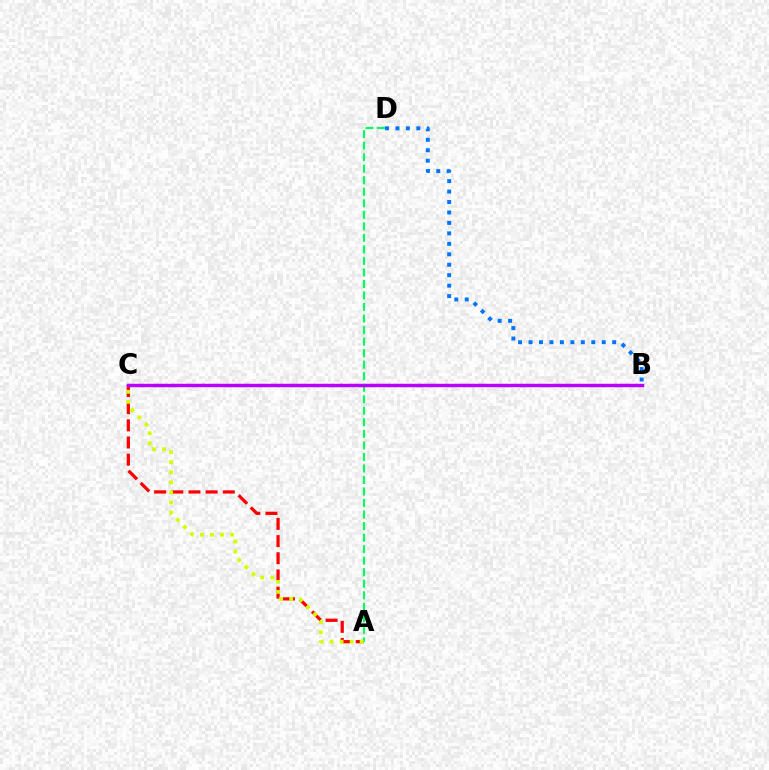{('A', 'C'): [{'color': '#ff0000', 'line_style': 'dashed', 'thickness': 2.33}, {'color': '#d1ff00', 'line_style': 'dotted', 'thickness': 2.74}], ('A', 'D'): [{'color': '#00ff5c', 'line_style': 'dashed', 'thickness': 1.57}], ('B', 'D'): [{'color': '#0074ff', 'line_style': 'dotted', 'thickness': 2.84}], ('B', 'C'): [{'color': '#b900ff', 'line_style': 'solid', 'thickness': 2.49}]}